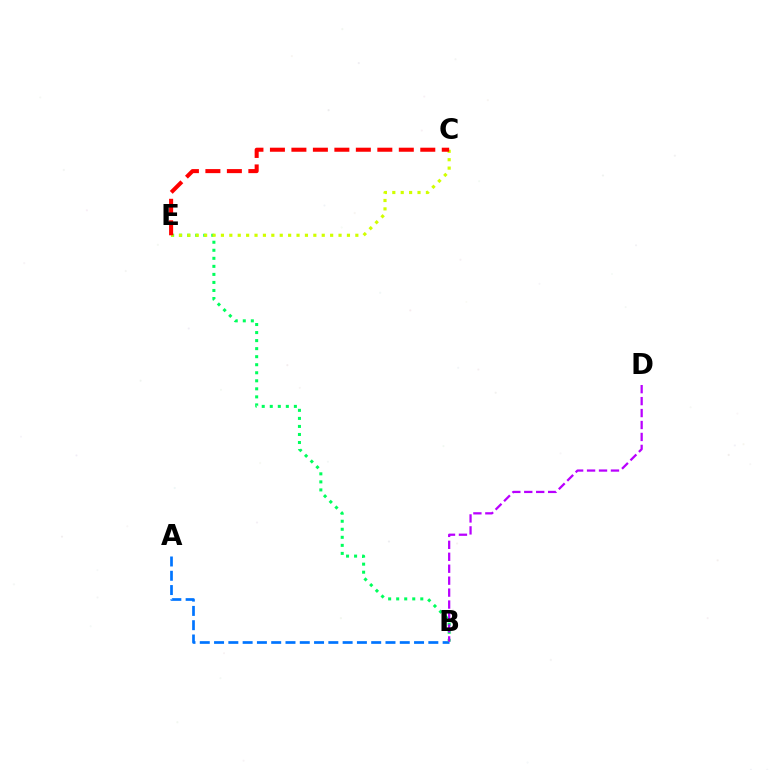{('A', 'B'): [{'color': '#0074ff', 'line_style': 'dashed', 'thickness': 1.94}], ('B', 'E'): [{'color': '#00ff5c', 'line_style': 'dotted', 'thickness': 2.18}], ('B', 'D'): [{'color': '#b900ff', 'line_style': 'dashed', 'thickness': 1.62}], ('C', 'E'): [{'color': '#d1ff00', 'line_style': 'dotted', 'thickness': 2.28}, {'color': '#ff0000', 'line_style': 'dashed', 'thickness': 2.92}]}